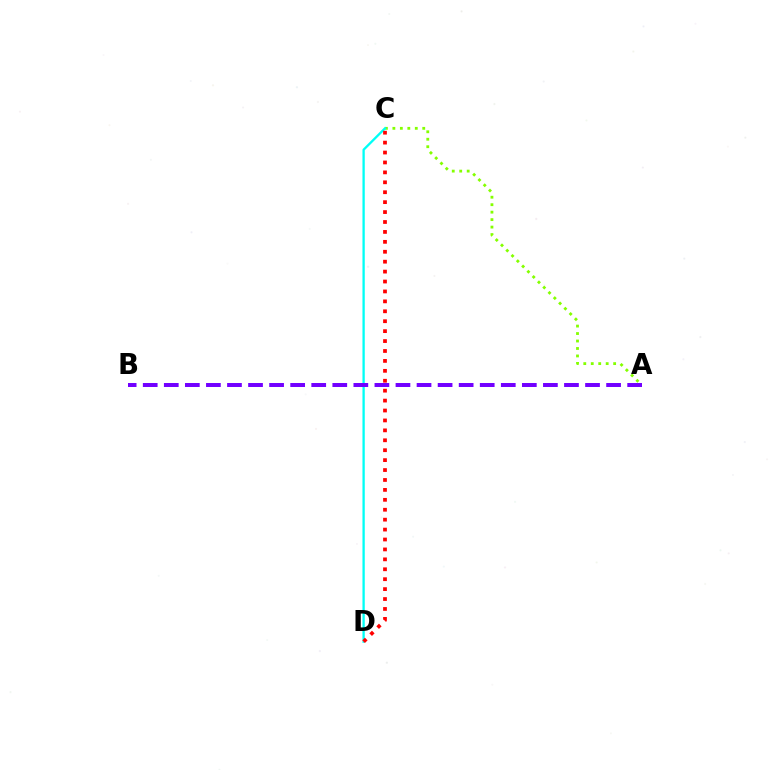{('A', 'C'): [{'color': '#84ff00', 'line_style': 'dotted', 'thickness': 2.03}], ('C', 'D'): [{'color': '#00fff6', 'line_style': 'solid', 'thickness': 1.66}, {'color': '#ff0000', 'line_style': 'dotted', 'thickness': 2.7}], ('A', 'B'): [{'color': '#7200ff', 'line_style': 'dashed', 'thickness': 2.86}]}